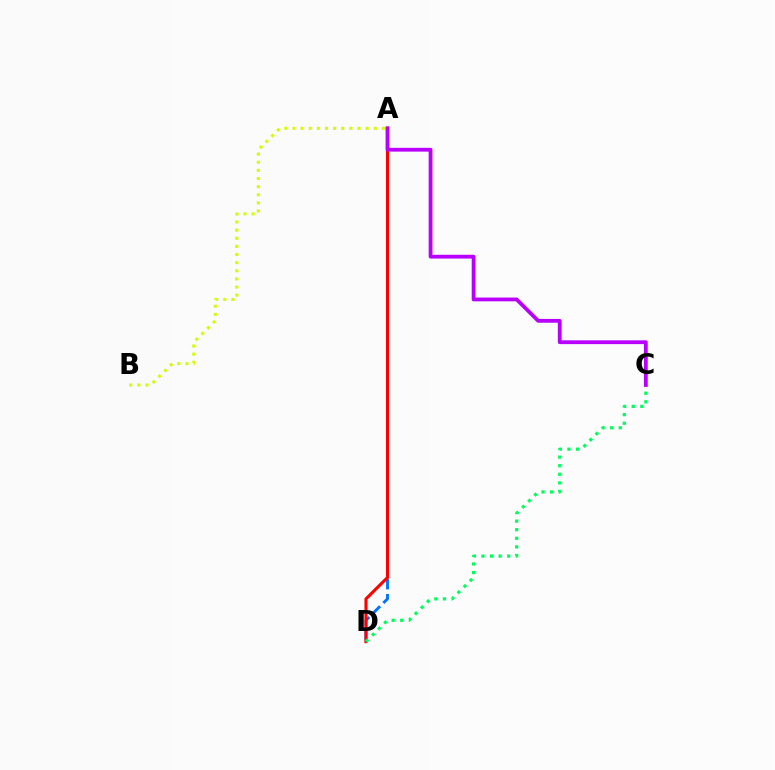{('A', 'D'): [{'color': '#0074ff', 'line_style': 'dashed', 'thickness': 2.08}, {'color': '#ff0000', 'line_style': 'solid', 'thickness': 2.21}], ('C', 'D'): [{'color': '#00ff5c', 'line_style': 'dotted', 'thickness': 2.33}], ('A', 'B'): [{'color': '#d1ff00', 'line_style': 'dotted', 'thickness': 2.21}], ('A', 'C'): [{'color': '#b900ff', 'line_style': 'solid', 'thickness': 2.74}]}